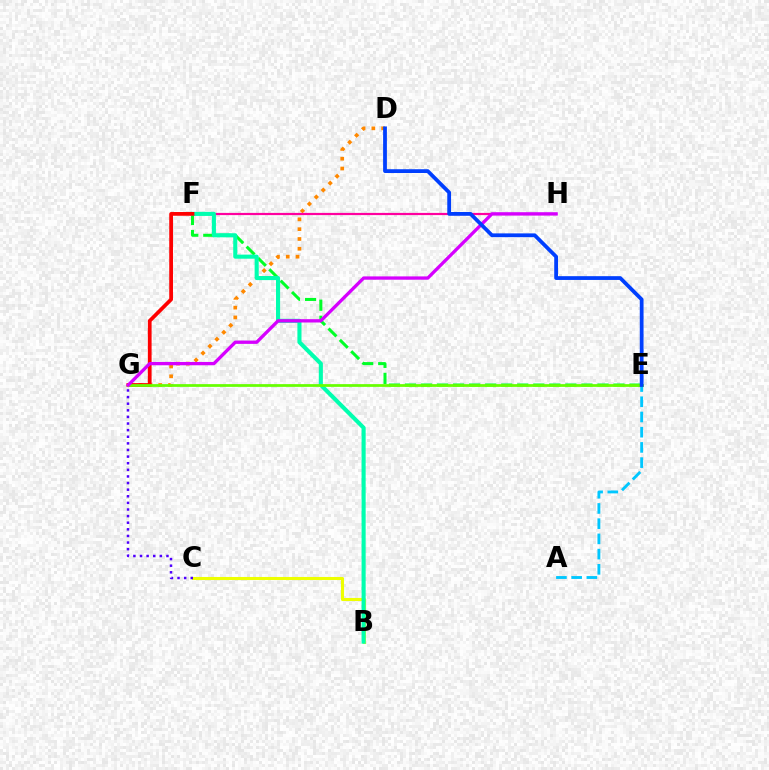{('D', 'G'): [{'color': '#ff8800', 'line_style': 'dotted', 'thickness': 2.66}], ('B', 'C'): [{'color': '#eeff00', 'line_style': 'solid', 'thickness': 2.21}], ('C', 'G'): [{'color': '#4f00ff', 'line_style': 'dotted', 'thickness': 1.8}], ('E', 'F'): [{'color': '#00ff27', 'line_style': 'dashed', 'thickness': 2.18}], ('F', 'H'): [{'color': '#ff00a0', 'line_style': 'solid', 'thickness': 1.59}], ('A', 'E'): [{'color': '#00c7ff', 'line_style': 'dashed', 'thickness': 2.07}], ('B', 'F'): [{'color': '#00ffaf', 'line_style': 'solid', 'thickness': 2.94}], ('F', 'G'): [{'color': '#ff0000', 'line_style': 'solid', 'thickness': 2.7}], ('E', 'G'): [{'color': '#66ff00', 'line_style': 'solid', 'thickness': 1.97}], ('G', 'H'): [{'color': '#d600ff', 'line_style': 'solid', 'thickness': 2.39}], ('D', 'E'): [{'color': '#003fff', 'line_style': 'solid', 'thickness': 2.72}]}